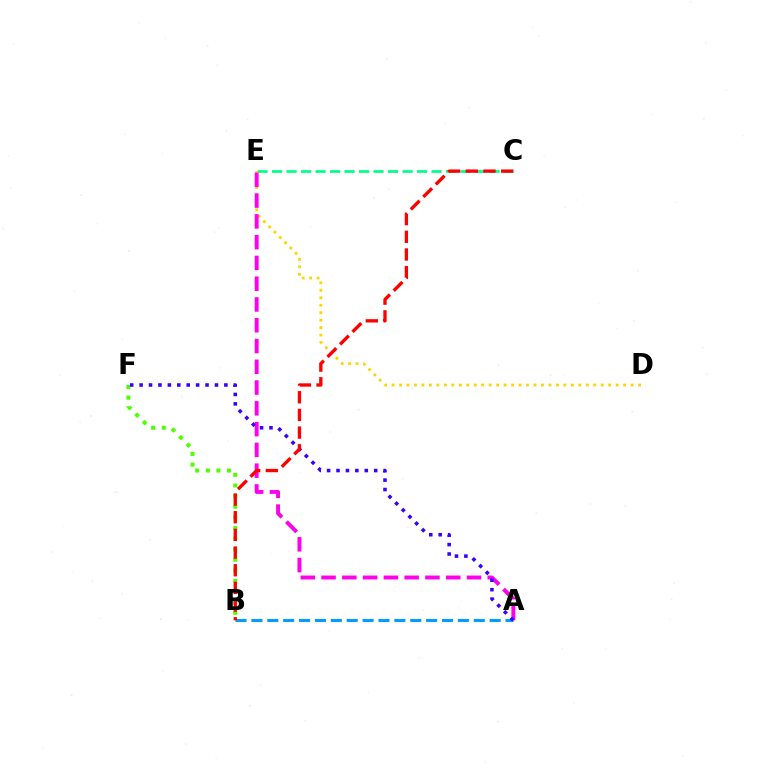{('B', 'F'): [{'color': '#4fff00', 'line_style': 'dotted', 'thickness': 2.88}], ('C', 'E'): [{'color': '#00ff86', 'line_style': 'dashed', 'thickness': 1.97}], ('D', 'E'): [{'color': '#ffd500', 'line_style': 'dotted', 'thickness': 2.03}], ('A', 'B'): [{'color': '#009eff', 'line_style': 'dashed', 'thickness': 2.16}], ('A', 'E'): [{'color': '#ff00ed', 'line_style': 'dashed', 'thickness': 2.82}], ('A', 'F'): [{'color': '#3700ff', 'line_style': 'dotted', 'thickness': 2.56}], ('B', 'C'): [{'color': '#ff0000', 'line_style': 'dashed', 'thickness': 2.4}]}